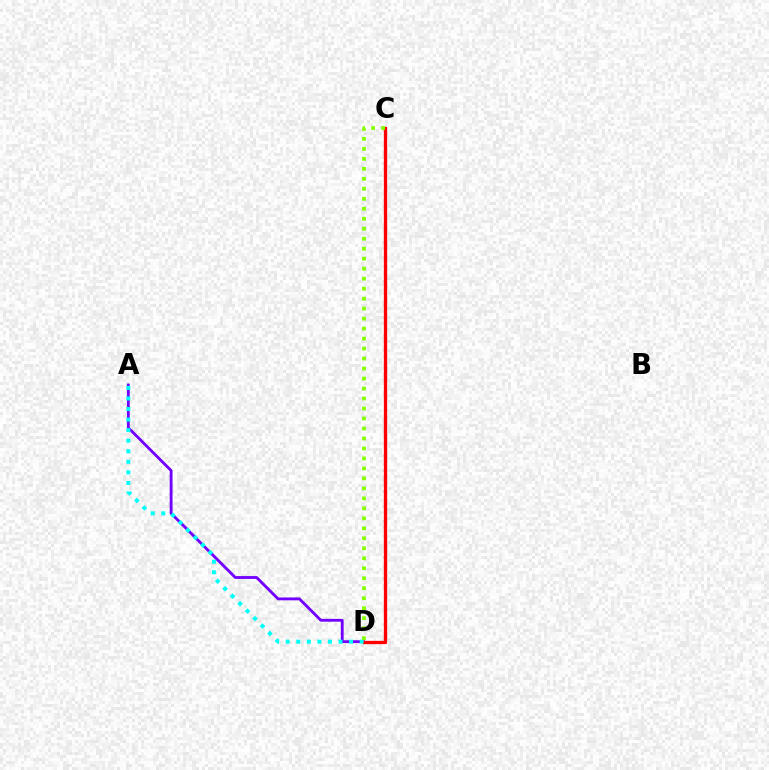{('A', 'D'): [{'color': '#7200ff', 'line_style': 'solid', 'thickness': 2.04}, {'color': '#00fff6', 'line_style': 'dotted', 'thickness': 2.87}], ('C', 'D'): [{'color': '#ff0000', 'line_style': 'solid', 'thickness': 2.38}, {'color': '#84ff00', 'line_style': 'dotted', 'thickness': 2.71}]}